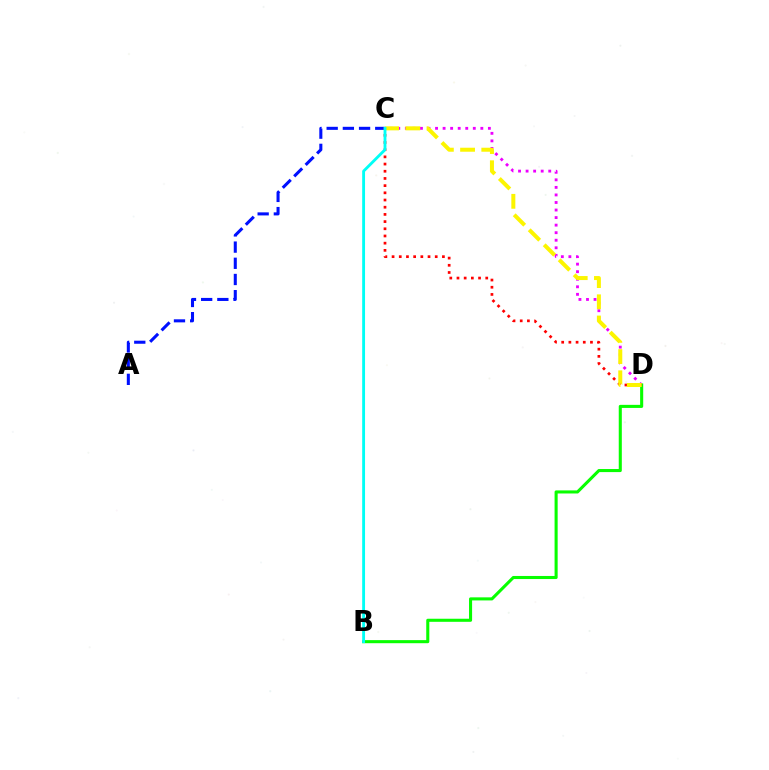{('C', 'D'): [{'color': '#ee00ff', 'line_style': 'dotted', 'thickness': 2.05}, {'color': '#ff0000', 'line_style': 'dotted', 'thickness': 1.95}, {'color': '#fcf500', 'line_style': 'dashed', 'thickness': 2.88}], ('A', 'C'): [{'color': '#0010ff', 'line_style': 'dashed', 'thickness': 2.2}], ('B', 'D'): [{'color': '#08ff00', 'line_style': 'solid', 'thickness': 2.21}], ('B', 'C'): [{'color': '#00fff6', 'line_style': 'solid', 'thickness': 2.05}]}